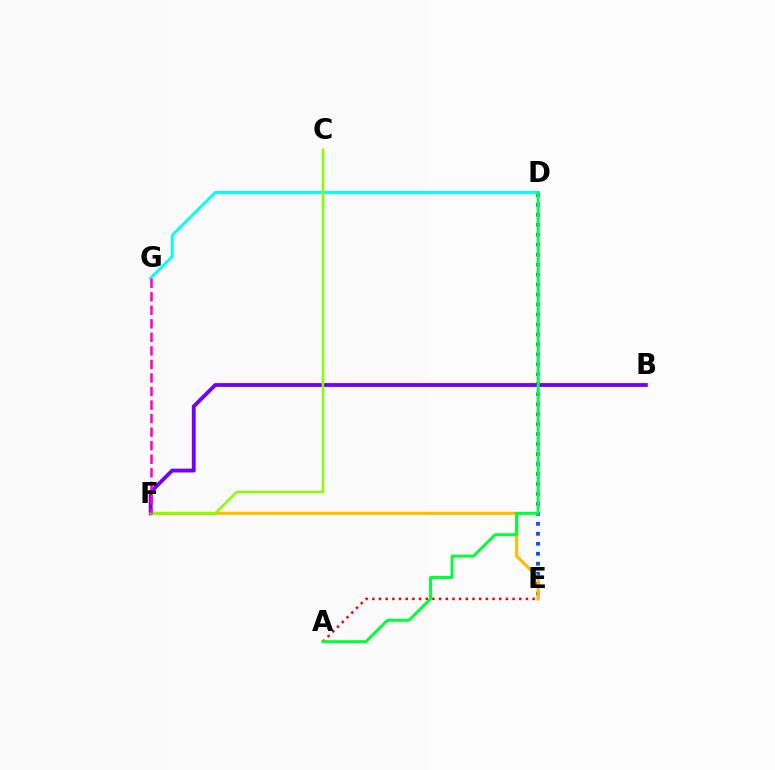{('D', 'E'): [{'color': '#004bff', 'line_style': 'dotted', 'thickness': 2.71}], ('A', 'E'): [{'color': '#ff0000', 'line_style': 'dotted', 'thickness': 1.81}], ('D', 'G'): [{'color': '#00fff6', 'line_style': 'solid', 'thickness': 2.09}], ('E', 'F'): [{'color': '#ffbd00', 'line_style': 'solid', 'thickness': 2.25}], ('B', 'F'): [{'color': '#7200ff', 'line_style': 'solid', 'thickness': 2.76}], ('C', 'F'): [{'color': '#84ff00', 'line_style': 'solid', 'thickness': 1.77}], ('A', 'D'): [{'color': '#00ff39', 'line_style': 'solid', 'thickness': 2.14}], ('F', 'G'): [{'color': '#ff00cf', 'line_style': 'dashed', 'thickness': 1.84}]}